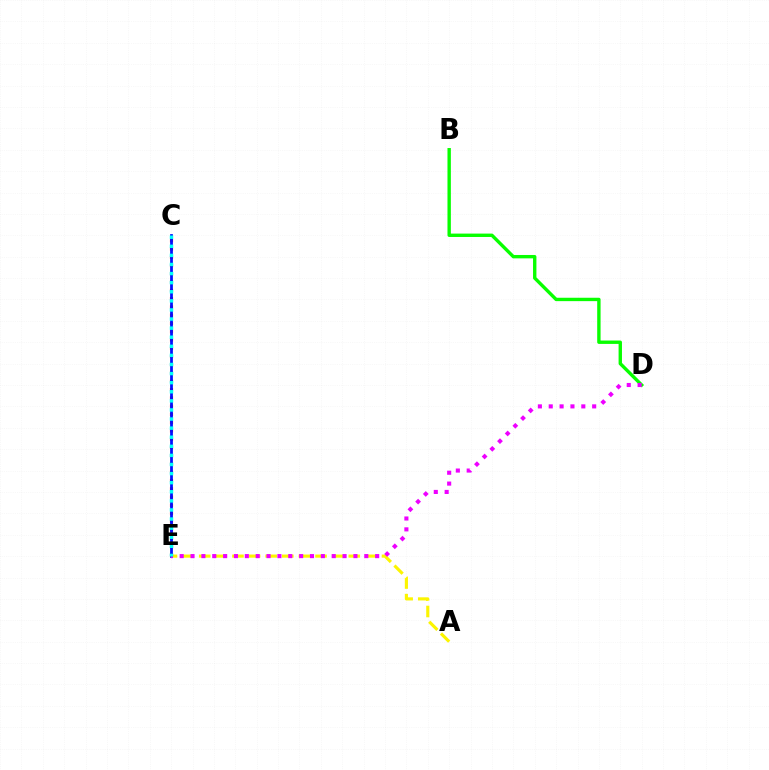{('A', 'E'): [{'color': '#fcf500', 'line_style': 'dashed', 'thickness': 2.26}], ('C', 'E'): [{'color': '#ff0000', 'line_style': 'dotted', 'thickness': 2.25}, {'color': '#0010ff', 'line_style': 'solid', 'thickness': 1.99}, {'color': '#00fff6', 'line_style': 'dotted', 'thickness': 2.47}], ('B', 'D'): [{'color': '#08ff00', 'line_style': 'solid', 'thickness': 2.44}], ('D', 'E'): [{'color': '#ee00ff', 'line_style': 'dotted', 'thickness': 2.95}]}